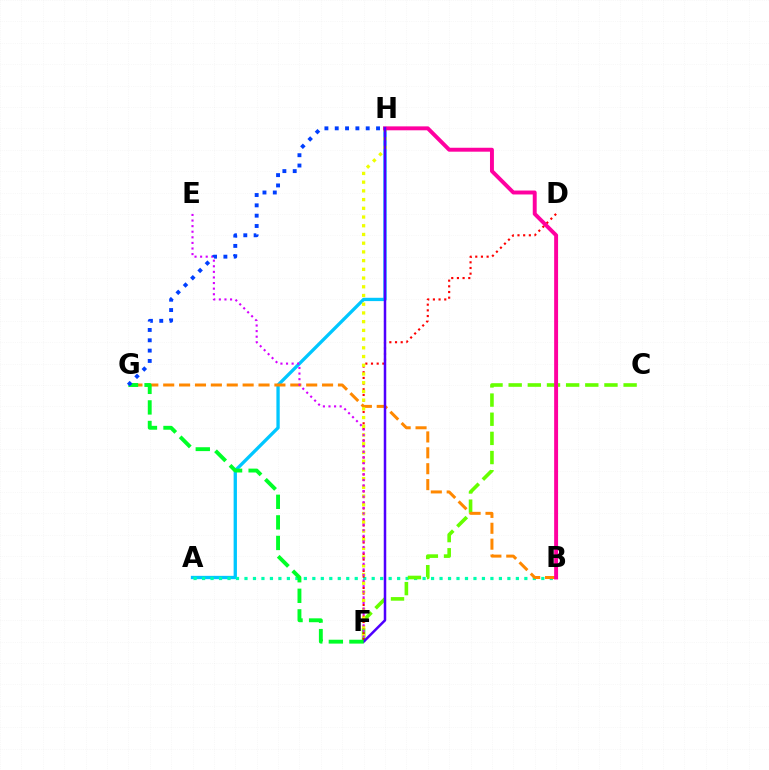{('A', 'H'): [{'color': '#00c7ff', 'line_style': 'solid', 'thickness': 2.38}], ('A', 'B'): [{'color': '#00ffaf', 'line_style': 'dotted', 'thickness': 2.3}], ('C', 'F'): [{'color': '#66ff00', 'line_style': 'dashed', 'thickness': 2.6}], ('D', 'F'): [{'color': '#ff0000', 'line_style': 'dotted', 'thickness': 1.54}], ('B', 'G'): [{'color': '#ff8800', 'line_style': 'dashed', 'thickness': 2.16}], ('F', 'H'): [{'color': '#eeff00', 'line_style': 'dotted', 'thickness': 2.37}, {'color': '#4f00ff', 'line_style': 'solid', 'thickness': 1.81}], ('E', 'F'): [{'color': '#d600ff', 'line_style': 'dotted', 'thickness': 1.52}], ('B', 'H'): [{'color': '#ff00a0', 'line_style': 'solid', 'thickness': 2.83}], ('F', 'G'): [{'color': '#00ff27', 'line_style': 'dashed', 'thickness': 2.79}], ('G', 'H'): [{'color': '#003fff', 'line_style': 'dotted', 'thickness': 2.81}]}